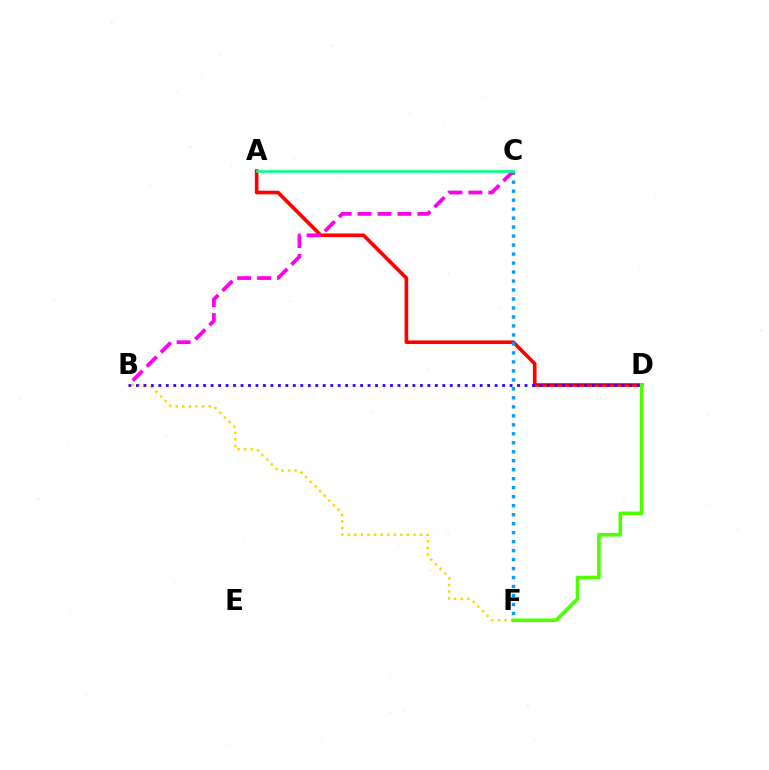{('A', 'D'): [{'color': '#ff0000', 'line_style': 'solid', 'thickness': 2.62}], ('B', 'F'): [{'color': '#ffd500', 'line_style': 'dotted', 'thickness': 1.79}], ('D', 'F'): [{'color': '#4fff00', 'line_style': 'solid', 'thickness': 2.6}], ('C', 'F'): [{'color': '#009eff', 'line_style': 'dotted', 'thickness': 2.44}], ('B', 'C'): [{'color': '#ff00ed', 'line_style': 'dashed', 'thickness': 2.71}], ('B', 'D'): [{'color': '#3700ff', 'line_style': 'dotted', 'thickness': 2.03}], ('A', 'C'): [{'color': '#00ff86', 'line_style': 'solid', 'thickness': 1.89}]}